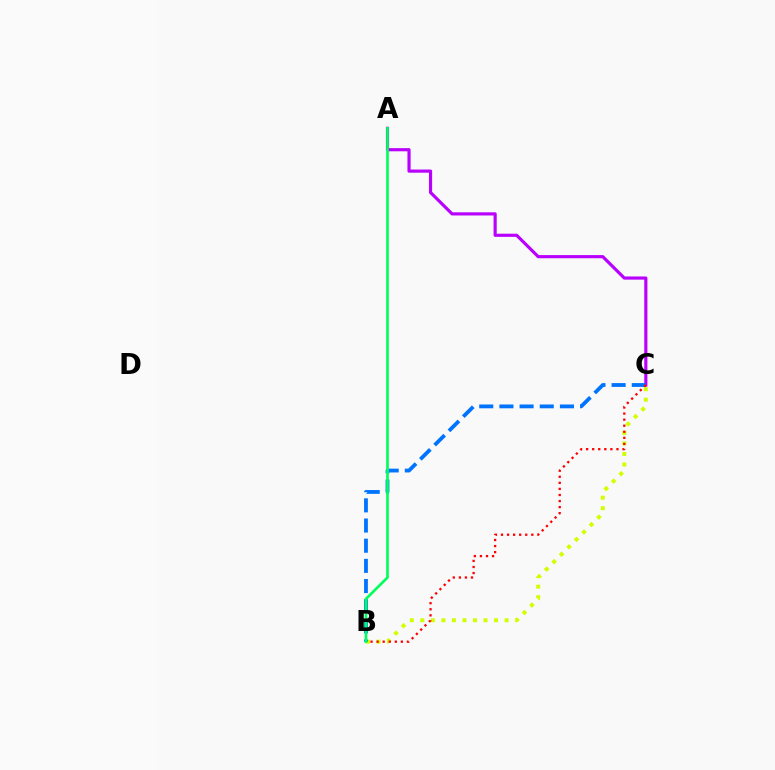{('A', 'C'): [{'color': '#b900ff', 'line_style': 'solid', 'thickness': 2.28}], ('B', 'C'): [{'color': '#d1ff00', 'line_style': 'dotted', 'thickness': 2.86}, {'color': '#0074ff', 'line_style': 'dashed', 'thickness': 2.74}, {'color': '#ff0000', 'line_style': 'dotted', 'thickness': 1.65}], ('A', 'B'): [{'color': '#00ff5c', 'line_style': 'solid', 'thickness': 1.92}]}